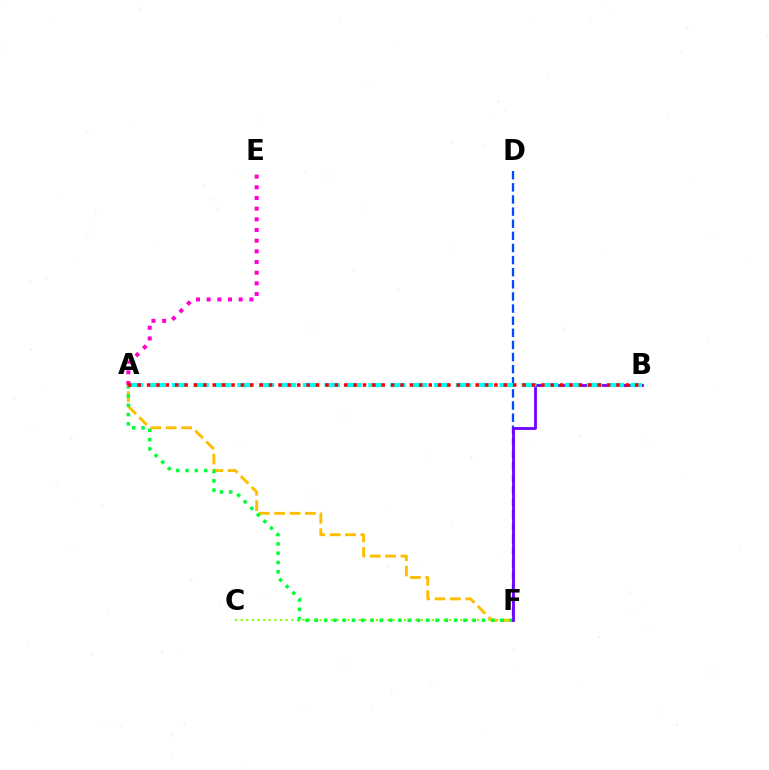{('A', 'F'): [{'color': '#ffbd00', 'line_style': 'dashed', 'thickness': 2.09}, {'color': '#00ff39', 'line_style': 'dotted', 'thickness': 2.52}], ('C', 'F'): [{'color': '#84ff00', 'line_style': 'dotted', 'thickness': 1.53}], ('D', 'F'): [{'color': '#004bff', 'line_style': 'dashed', 'thickness': 1.65}], ('B', 'F'): [{'color': '#7200ff', 'line_style': 'solid', 'thickness': 2.01}], ('A', 'B'): [{'color': '#00fff6', 'line_style': 'dashed', 'thickness': 2.97}, {'color': '#ff0000', 'line_style': 'dotted', 'thickness': 2.55}], ('A', 'E'): [{'color': '#ff00cf', 'line_style': 'dotted', 'thickness': 2.9}]}